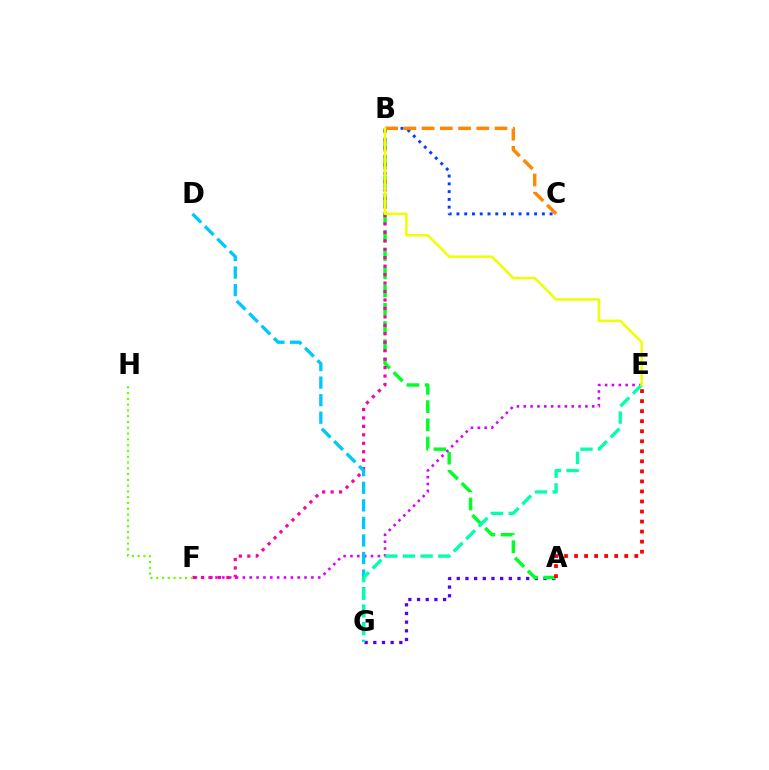{('A', 'G'): [{'color': '#4f00ff', 'line_style': 'dotted', 'thickness': 2.36}], ('E', 'F'): [{'color': '#d600ff', 'line_style': 'dotted', 'thickness': 1.86}], ('A', 'B'): [{'color': '#00ff27', 'line_style': 'dashed', 'thickness': 2.48}], ('B', 'F'): [{'color': '#ff00a0', 'line_style': 'dotted', 'thickness': 2.3}], ('B', 'C'): [{'color': '#003fff', 'line_style': 'dotted', 'thickness': 2.11}, {'color': '#ff8800', 'line_style': 'dashed', 'thickness': 2.47}], ('F', 'H'): [{'color': '#66ff00', 'line_style': 'dotted', 'thickness': 1.57}], ('D', 'G'): [{'color': '#00c7ff', 'line_style': 'dashed', 'thickness': 2.39}], ('E', 'G'): [{'color': '#00ffaf', 'line_style': 'dashed', 'thickness': 2.4}], ('B', 'E'): [{'color': '#eeff00', 'line_style': 'solid', 'thickness': 1.8}], ('A', 'E'): [{'color': '#ff0000', 'line_style': 'dotted', 'thickness': 2.73}]}